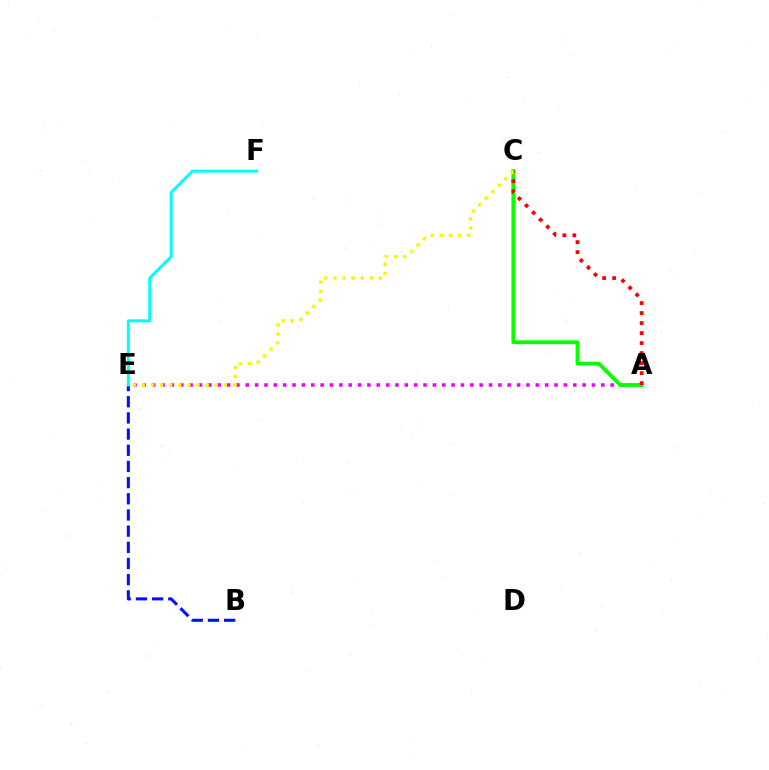{('A', 'E'): [{'color': '#ee00ff', 'line_style': 'dotted', 'thickness': 2.54}], ('B', 'E'): [{'color': '#0010ff', 'line_style': 'dashed', 'thickness': 2.2}], ('A', 'C'): [{'color': '#08ff00', 'line_style': 'solid', 'thickness': 2.77}, {'color': '#ff0000', 'line_style': 'dotted', 'thickness': 2.72}], ('E', 'F'): [{'color': '#00fff6', 'line_style': 'solid', 'thickness': 2.15}], ('C', 'E'): [{'color': '#fcf500', 'line_style': 'dotted', 'thickness': 2.48}]}